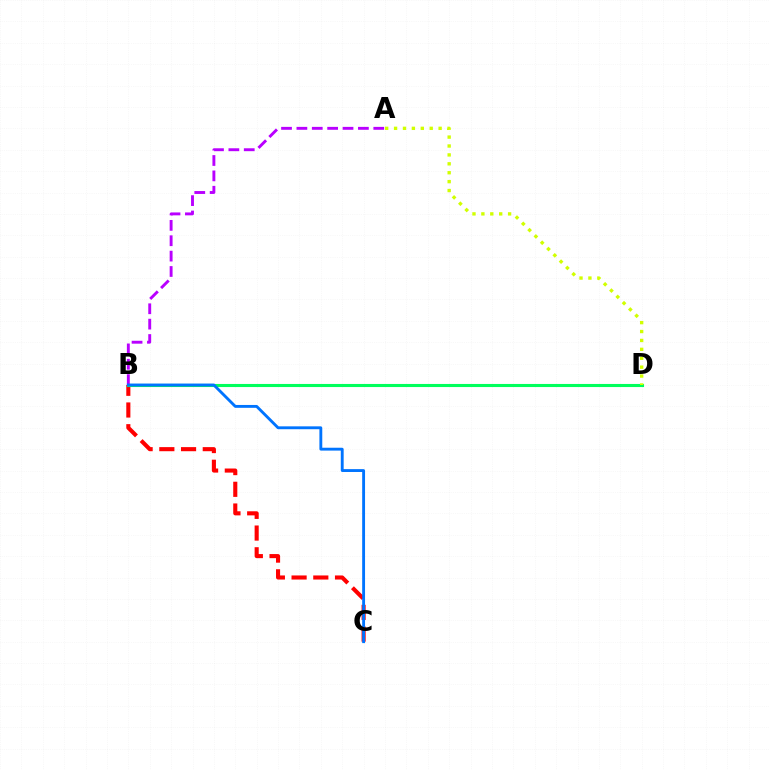{('B', 'C'): [{'color': '#ff0000', 'line_style': 'dashed', 'thickness': 2.95}, {'color': '#0074ff', 'line_style': 'solid', 'thickness': 2.06}], ('B', 'D'): [{'color': '#00ff5c', 'line_style': 'solid', 'thickness': 2.23}], ('A', 'B'): [{'color': '#b900ff', 'line_style': 'dashed', 'thickness': 2.09}], ('A', 'D'): [{'color': '#d1ff00', 'line_style': 'dotted', 'thickness': 2.42}]}